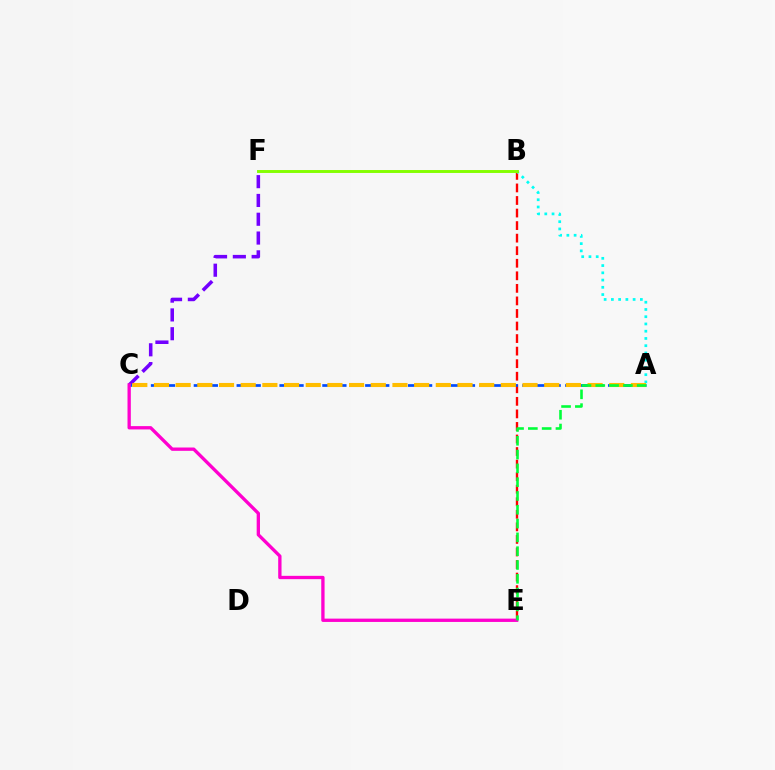{('C', 'F'): [{'color': '#7200ff', 'line_style': 'dashed', 'thickness': 2.55}], ('B', 'E'): [{'color': '#ff0000', 'line_style': 'dashed', 'thickness': 1.71}], ('A', 'C'): [{'color': '#004bff', 'line_style': 'dashed', 'thickness': 1.94}, {'color': '#ffbd00', 'line_style': 'dashed', 'thickness': 2.95}], ('A', 'B'): [{'color': '#00fff6', 'line_style': 'dotted', 'thickness': 1.97}], ('C', 'E'): [{'color': '#ff00cf', 'line_style': 'solid', 'thickness': 2.39}], ('B', 'F'): [{'color': '#84ff00', 'line_style': 'solid', 'thickness': 2.11}], ('A', 'E'): [{'color': '#00ff39', 'line_style': 'dashed', 'thickness': 1.88}]}